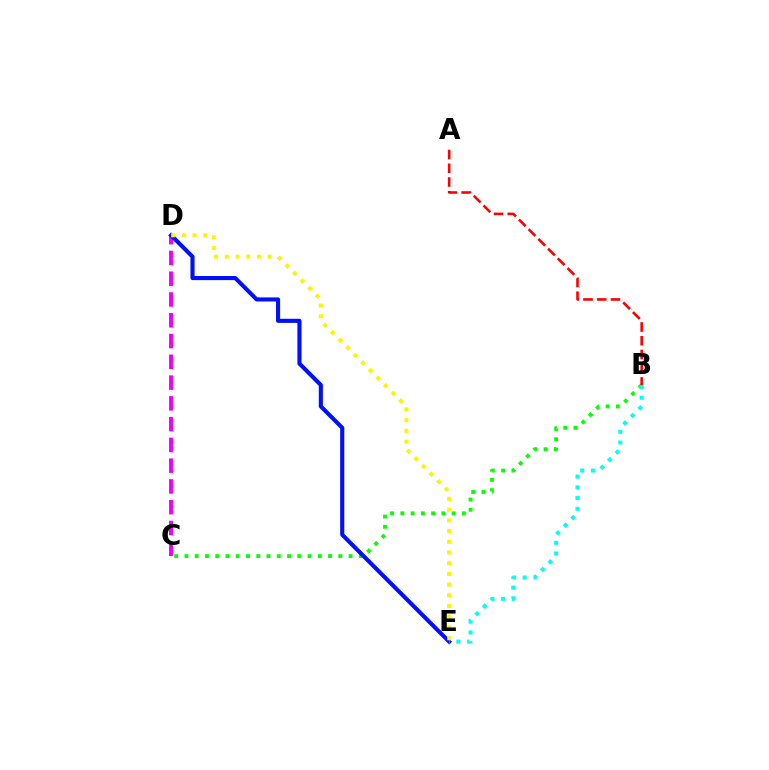{('C', 'D'): [{'color': '#ee00ff', 'line_style': 'dashed', 'thickness': 2.82}], ('B', 'C'): [{'color': '#08ff00', 'line_style': 'dotted', 'thickness': 2.79}], ('A', 'B'): [{'color': '#ff0000', 'line_style': 'dashed', 'thickness': 1.87}], ('D', 'E'): [{'color': '#0010ff', 'line_style': 'solid', 'thickness': 2.95}, {'color': '#fcf500', 'line_style': 'dotted', 'thickness': 2.91}], ('B', 'E'): [{'color': '#00fff6', 'line_style': 'dotted', 'thickness': 2.91}]}